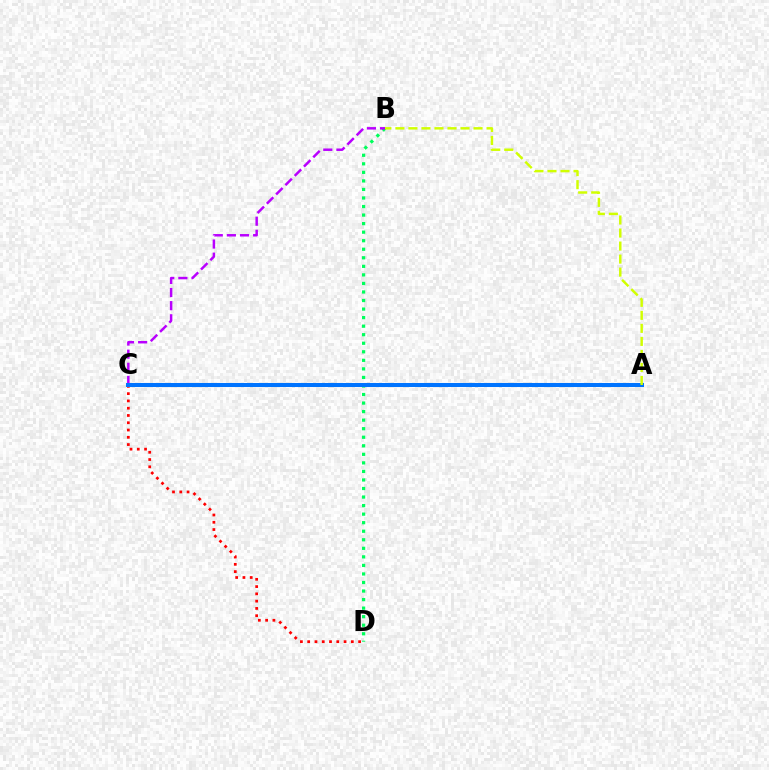{('C', 'D'): [{'color': '#ff0000', 'line_style': 'dotted', 'thickness': 1.98}], ('B', 'D'): [{'color': '#00ff5c', 'line_style': 'dotted', 'thickness': 2.32}], ('B', 'C'): [{'color': '#b900ff', 'line_style': 'dashed', 'thickness': 1.78}], ('A', 'C'): [{'color': '#0074ff', 'line_style': 'solid', 'thickness': 2.9}], ('A', 'B'): [{'color': '#d1ff00', 'line_style': 'dashed', 'thickness': 1.77}]}